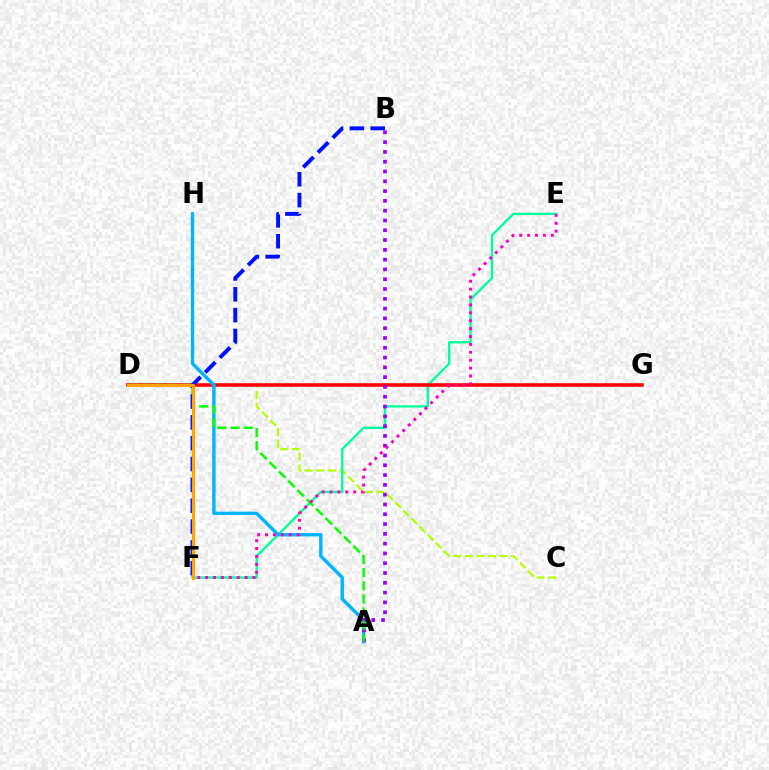{('C', 'D'): [{'color': '#b3ff00', 'line_style': 'dashed', 'thickness': 1.56}], ('E', 'F'): [{'color': '#00ff9d', 'line_style': 'solid', 'thickness': 1.69}, {'color': '#ff00bd', 'line_style': 'dotted', 'thickness': 2.15}], ('D', 'G'): [{'color': '#ff0000', 'line_style': 'solid', 'thickness': 2.56}], ('A', 'H'): [{'color': '#00b5ff', 'line_style': 'solid', 'thickness': 2.44}], ('A', 'B'): [{'color': '#9b00ff', 'line_style': 'dotted', 'thickness': 2.66}], ('A', 'D'): [{'color': '#08ff00', 'line_style': 'dashed', 'thickness': 1.79}], ('B', 'F'): [{'color': '#0010ff', 'line_style': 'dashed', 'thickness': 2.83}], ('D', 'F'): [{'color': '#ffa500', 'line_style': 'solid', 'thickness': 2.28}]}